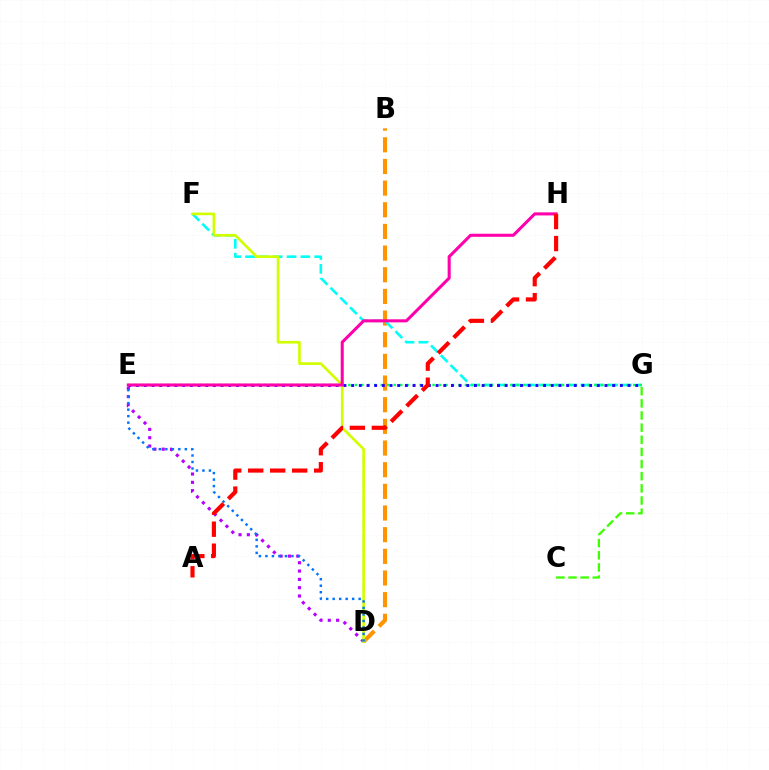{('B', 'D'): [{'color': '#ff9400', 'line_style': 'dashed', 'thickness': 2.94}], ('F', 'G'): [{'color': '#00fff6', 'line_style': 'dashed', 'thickness': 1.88}], ('E', 'G'): [{'color': '#00ff5c', 'line_style': 'dotted', 'thickness': 1.76}, {'color': '#2500ff', 'line_style': 'dotted', 'thickness': 2.09}], ('D', 'E'): [{'color': '#b900ff', 'line_style': 'dotted', 'thickness': 2.26}, {'color': '#0074ff', 'line_style': 'dotted', 'thickness': 1.77}], ('D', 'F'): [{'color': '#d1ff00', 'line_style': 'solid', 'thickness': 1.92}], ('E', 'H'): [{'color': '#ff00ac', 'line_style': 'solid', 'thickness': 2.2}], ('C', 'G'): [{'color': '#3dff00', 'line_style': 'dashed', 'thickness': 1.65}], ('A', 'H'): [{'color': '#ff0000', 'line_style': 'dashed', 'thickness': 2.99}]}